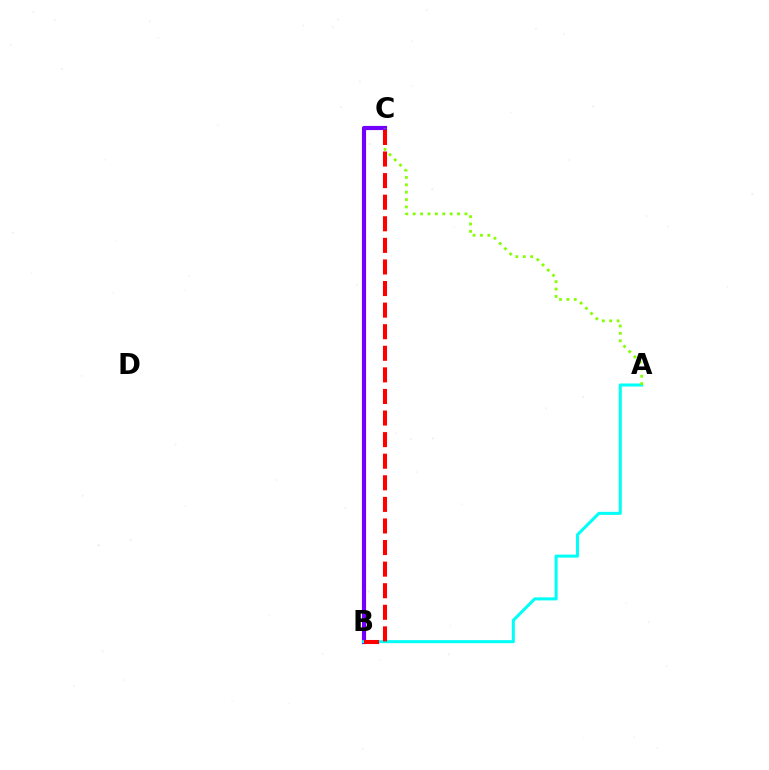{('B', 'C'): [{'color': '#7200ff', 'line_style': 'solid', 'thickness': 2.99}, {'color': '#ff0000', 'line_style': 'dashed', 'thickness': 2.93}], ('A', 'B'): [{'color': '#00fff6', 'line_style': 'solid', 'thickness': 2.19}], ('A', 'C'): [{'color': '#84ff00', 'line_style': 'dotted', 'thickness': 2.01}]}